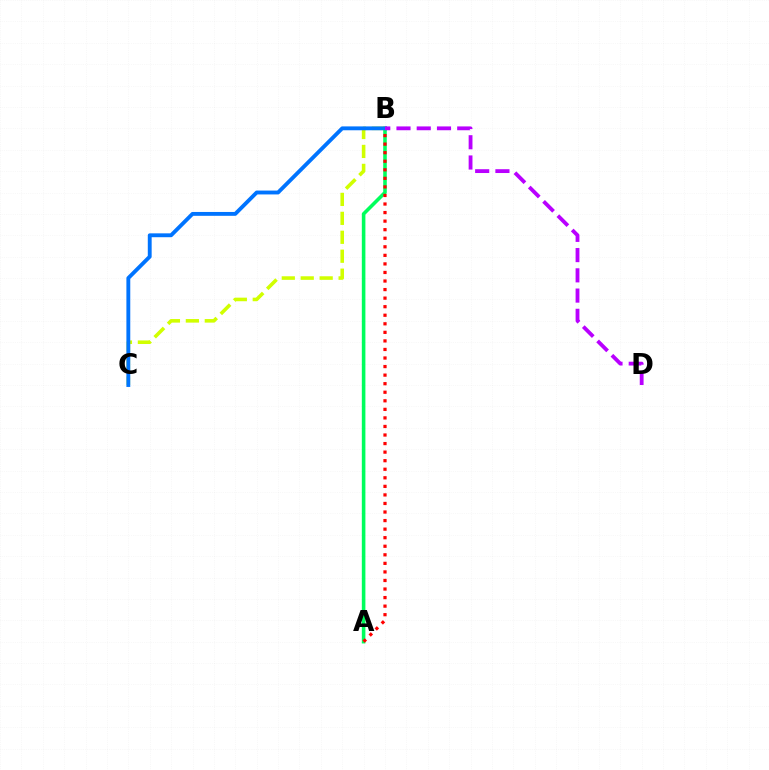{('A', 'B'): [{'color': '#00ff5c', 'line_style': 'solid', 'thickness': 2.58}, {'color': '#ff0000', 'line_style': 'dotted', 'thickness': 2.32}], ('B', 'C'): [{'color': '#d1ff00', 'line_style': 'dashed', 'thickness': 2.57}, {'color': '#0074ff', 'line_style': 'solid', 'thickness': 2.78}], ('B', 'D'): [{'color': '#b900ff', 'line_style': 'dashed', 'thickness': 2.75}]}